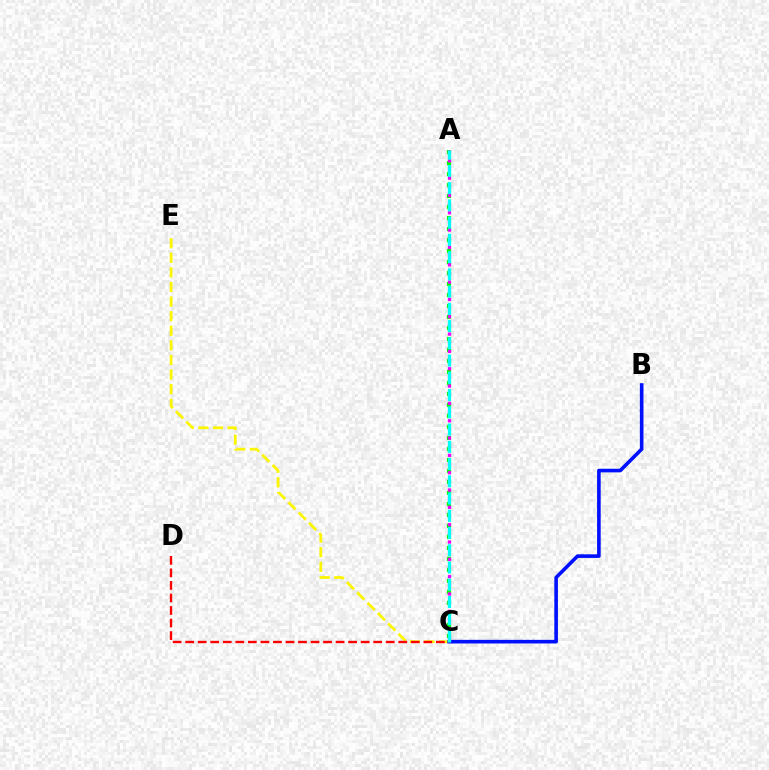{('C', 'E'): [{'color': '#fcf500', 'line_style': 'dashed', 'thickness': 1.98}], ('A', 'C'): [{'color': '#08ff00', 'line_style': 'dotted', 'thickness': 2.99}, {'color': '#ee00ff', 'line_style': 'dotted', 'thickness': 2.35}, {'color': '#00fff6', 'line_style': 'dashed', 'thickness': 2.34}], ('B', 'C'): [{'color': '#0010ff', 'line_style': 'solid', 'thickness': 2.6}], ('C', 'D'): [{'color': '#ff0000', 'line_style': 'dashed', 'thickness': 1.7}]}